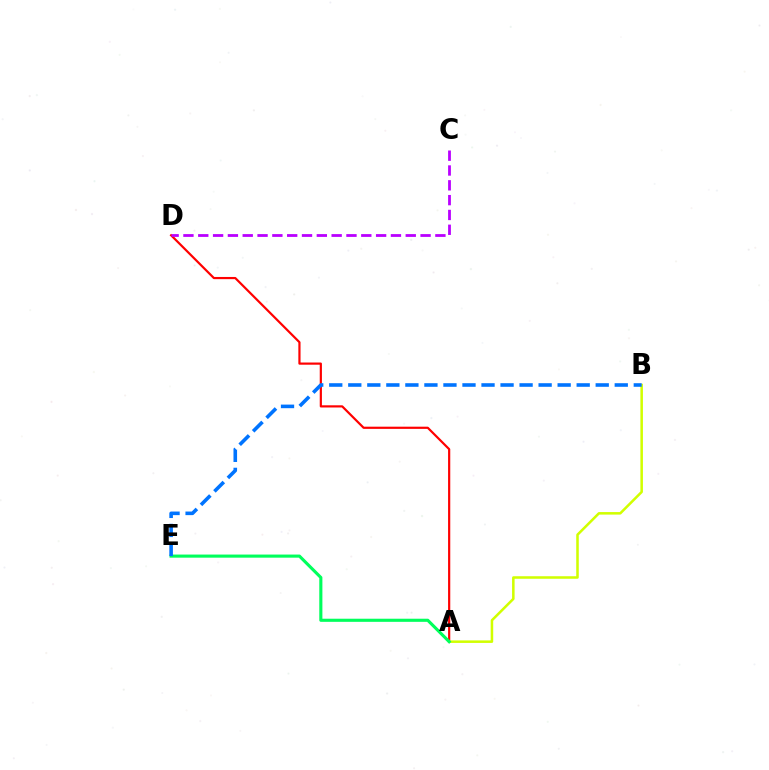{('A', 'D'): [{'color': '#ff0000', 'line_style': 'solid', 'thickness': 1.58}], ('A', 'B'): [{'color': '#d1ff00', 'line_style': 'solid', 'thickness': 1.83}], ('A', 'E'): [{'color': '#00ff5c', 'line_style': 'solid', 'thickness': 2.24}], ('B', 'E'): [{'color': '#0074ff', 'line_style': 'dashed', 'thickness': 2.59}], ('C', 'D'): [{'color': '#b900ff', 'line_style': 'dashed', 'thickness': 2.01}]}